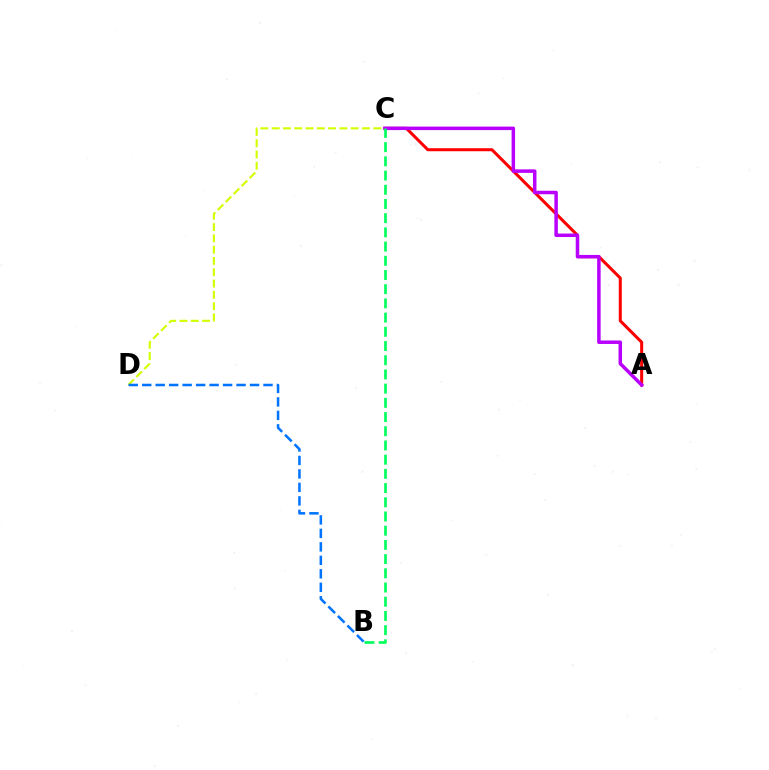{('A', 'C'): [{'color': '#ff0000', 'line_style': 'solid', 'thickness': 2.18}, {'color': '#b900ff', 'line_style': 'solid', 'thickness': 2.51}], ('C', 'D'): [{'color': '#d1ff00', 'line_style': 'dashed', 'thickness': 1.53}], ('B', 'D'): [{'color': '#0074ff', 'line_style': 'dashed', 'thickness': 1.83}], ('B', 'C'): [{'color': '#00ff5c', 'line_style': 'dashed', 'thickness': 1.93}]}